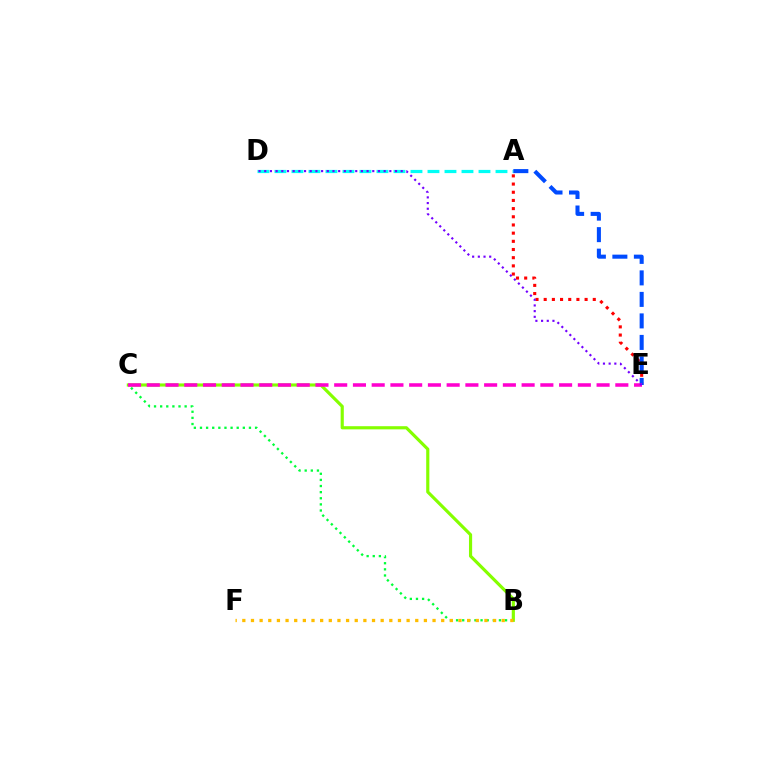{('A', 'E'): [{'color': '#ff0000', 'line_style': 'dotted', 'thickness': 2.22}, {'color': '#004bff', 'line_style': 'dashed', 'thickness': 2.92}], ('A', 'D'): [{'color': '#00fff6', 'line_style': 'dashed', 'thickness': 2.31}], ('B', 'C'): [{'color': '#84ff00', 'line_style': 'solid', 'thickness': 2.27}, {'color': '#00ff39', 'line_style': 'dotted', 'thickness': 1.66}], ('B', 'F'): [{'color': '#ffbd00', 'line_style': 'dotted', 'thickness': 2.35}], ('C', 'E'): [{'color': '#ff00cf', 'line_style': 'dashed', 'thickness': 2.55}], ('D', 'E'): [{'color': '#7200ff', 'line_style': 'dotted', 'thickness': 1.54}]}